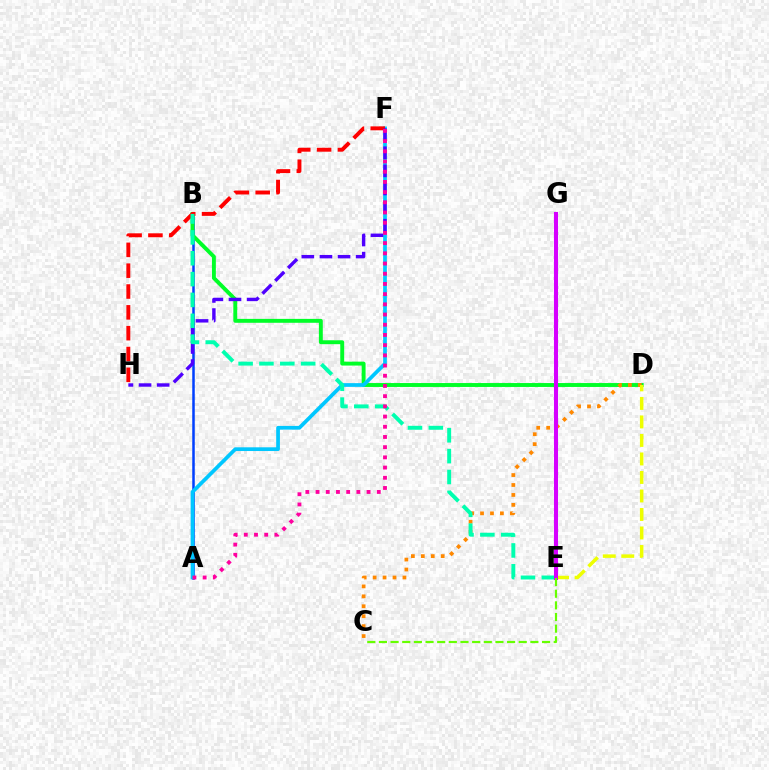{('A', 'B'): [{'color': '#003fff', 'line_style': 'solid', 'thickness': 1.81}], ('B', 'D'): [{'color': '#00ff27', 'line_style': 'solid', 'thickness': 2.81}], ('A', 'F'): [{'color': '#00c7ff', 'line_style': 'solid', 'thickness': 2.68}, {'color': '#ff00a0', 'line_style': 'dotted', 'thickness': 2.77}], ('F', 'H'): [{'color': '#ff0000', 'line_style': 'dashed', 'thickness': 2.83}, {'color': '#4f00ff', 'line_style': 'dashed', 'thickness': 2.46}], ('C', 'D'): [{'color': '#ff8800', 'line_style': 'dotted', 'thickness': 2.7}], ('D', 'E'): [{'color': '#eeff00', 'line_style': 'dashed', 'thickness': 2.51}], ('B', 'E'): [{'color': '#00ffaf', 'line_style': 'dashed', 'thickness': 2.83}], ('E', 'G'): [{'color': '#d600ff', 'line_style': 'solid', 'thickness': 2.94}], ('C', 'E'): [{'color': '#66ff00', 'line_style': 'dashed', 'thickness': 1.58}]}